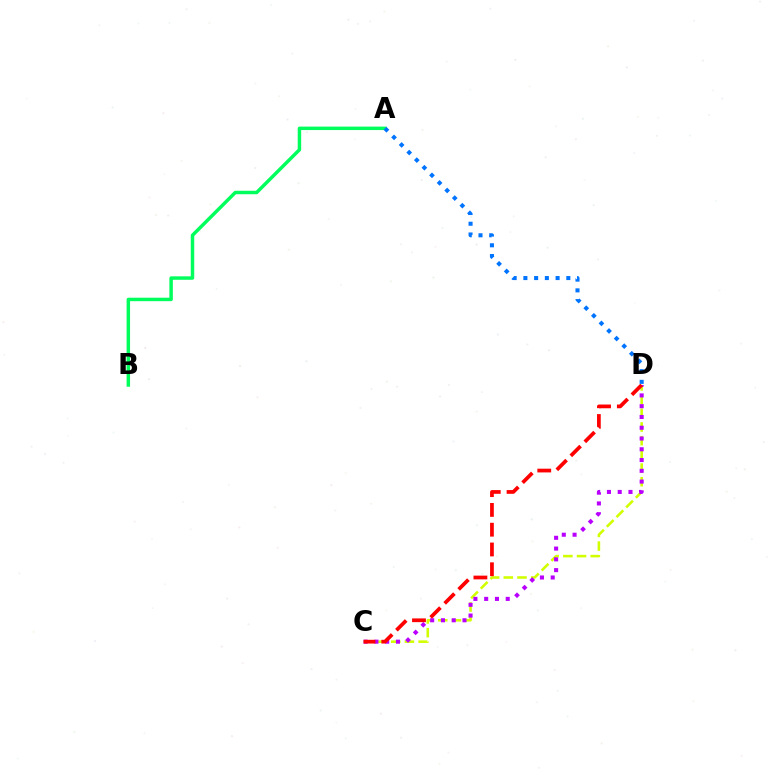{('C', 'D'): [{'color': '#d1ff00', 'line_style': 'dashed', 'thickness': 1.86}, {'color': '#b900ff', 'line_style': 'dotted', 'thickness': 2.93}, {'color': '#ff0000', 'line_style': 'dashed', 'thickness': 2.69}], ('A', 'B'): [{'color': '#00ff5c', 'line_style': 'solid', 'thickness': 2.49}], ('A', 'D'): [{'color': '#0074ff', 'line_style': 'dotted', 'thickness': 2.92}]}